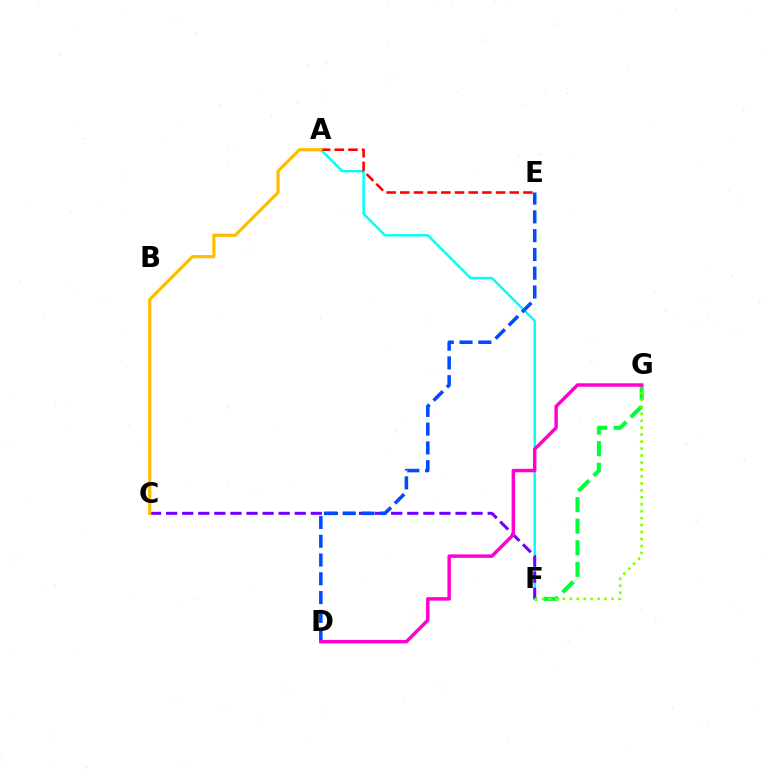{('F', 'G'): [{'color': '#00ff39', 'line_style': 'dashed', 'thickness': 2.93}, {'color': '#84ff00', 'line_style': 'dotted', 'thickness': 1.89}], ('A', 'F'): [{'color': '#00fff6', 'line_style': 'solid', 'thickness': 1.76}], ('A', 'E'): [{'color': '#ff0000', 'line_style': 'dashed', 'thickness': 1.86}], ('C', 'F'): [{'color': '#7200ff', 'line_style': 'dashed', 'thickness': 2.18}], ('D', 'E'): [{'color': '#004bff', 'line_style': 'dashed', 'thickness': 2.55}], ('A', 'C'): [{'color': '#ffbd00', 'line_style': 'solid', 'thickness': 2.3}], ('D', 'G'): [{'color': '#ff00cf', 'line_style': 'solid', 'thickness': 2.5}]}